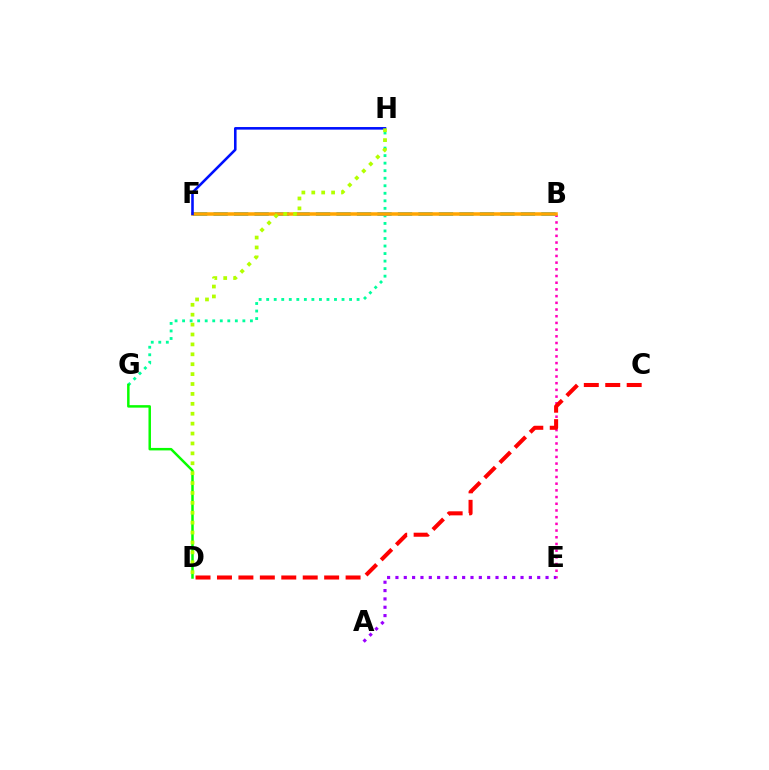{('G', 'H'): [{'color': '#00ff9d', 'line_style': 'dotted', 'thickness': 2.05}], ('B', 'F'): [{'color': '#00b5ff', 'line_style': 'dashed', 'thickness': 2.78}, {'color': '#ffa500', 'line_style': 'solid', 'thickness': 2.53}], ('B', 'E'): [{'color': '#ff00bd', 'line_style': 'dotted', 'thickness': 1.82}], ('D', 'G'): [{'color': '#08ff00', 'line_style': 'solid', 'thickness': 1.79}], ('F', 'H'): [{'color': '#0010ff', 'line_style': 'solid', 'thickness': 1.86}], ('C', 'D'): [{'color': '#ff0000', 'line_style': 'dashed', 'thickness': 2.91}], ('A', 'E'): [{'color': '#9b00ff', 'line_style': 'dotted', 'thickness': 2.27}], ('D', 'H'): [{'color': '#b3ff00', 'line_style': 'dotted', 'thickness': 2.69}]}